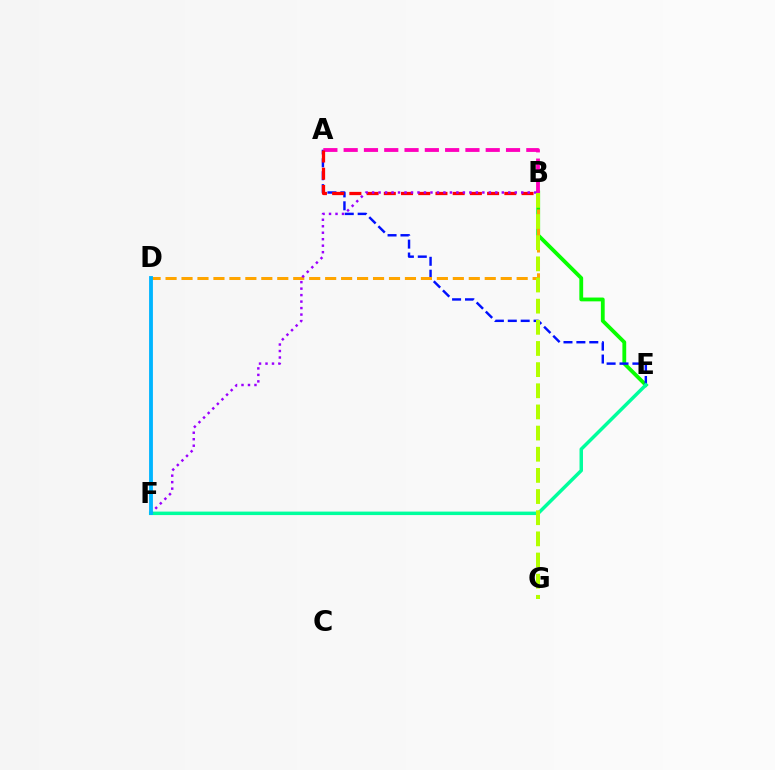{('B', 'E'): [{'color': '#08ff00', 'line_style': 'solid', 'thickness': 2.74}], ('A', 'E'): [{'color': '#0010ff', 'line_style': 'dashed', 'thickness': 1.75}], ('E', 'F'): [{'color': '#00ff9d', 'line_style': 'solid', 'thickness': 2.5}], ('A', 'B'): [{'color': '#ff00bd', 'line_style': 'dashed', 'thickness': 2.76}, {'color': '#ff0000', 'line_style': 'dashed', 'thickness': 2.34}], ('B', 'D'): [{'color': '#ffa500', 'line_style': 'dashed', 'thickness': 2.17}], ('B', 'F'): [{'color': '#9b00ff', 'line_style': 'dotted', 'thickness': 1.76}], ('B', 'G'): [{'color': '#b3ff00', 'line_style': 'dashed', 'thickness': 2.87}], ('D', 'F'): [{'color': '#00b5ff', 'line_style': 'solid', 'thickness': 2.76}]}